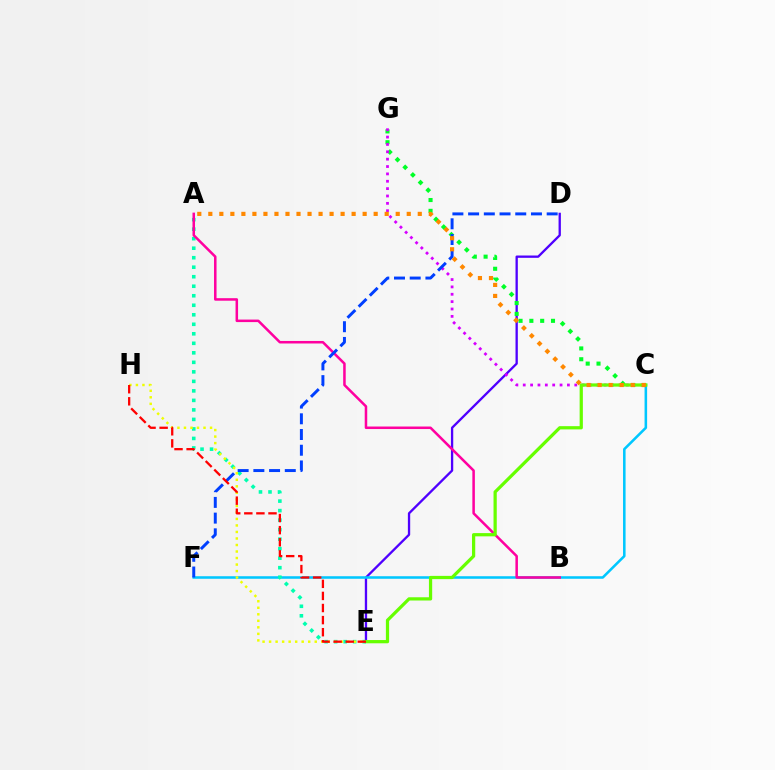{('D', 'E'): [{'color': '#4f00ff', 'line_style': 'solid', 'thickness': 1.67}], ('C', 'F'): [{'color': '#00c7ff', 'line_style': 'solid', 'thickness': 1.83}], ('C', 'G'): [{'color': '#00ff27', 'line_style': 'dotted', 'thickness': 2.94}, {'color': '#d600ff', 'line_style': 'dotted', 'thickness': 2.0}], ('A', 'E'): [{'color': '#00ffaf', 'line_style': 'dotted', 'thickness': 2.58}], ('E', 'H'): [{'color': '#eeff00', 'line_style': 'dotted', 'thickness': 1.77}, {'color': '#ff0000', 'line_style': 'dashed', 'thickness': 1.64}], ('A', 'B'): [{'color': '#ff00a0', 'line_style': 'solid', 'thickness': 1.82}], ('C', 'E'): [{'color': '#66ff00', 'line_style': 'solid', 'thickness': 2.33}], ('D', 'F'): [{'color': '#003fff', 'line_style': 'dashed', 'thickness': 2.13}], ('A', 'C'): [{'color': '#ff8800', 'line_style': 'dotted', 'thickness': 3.0}]}